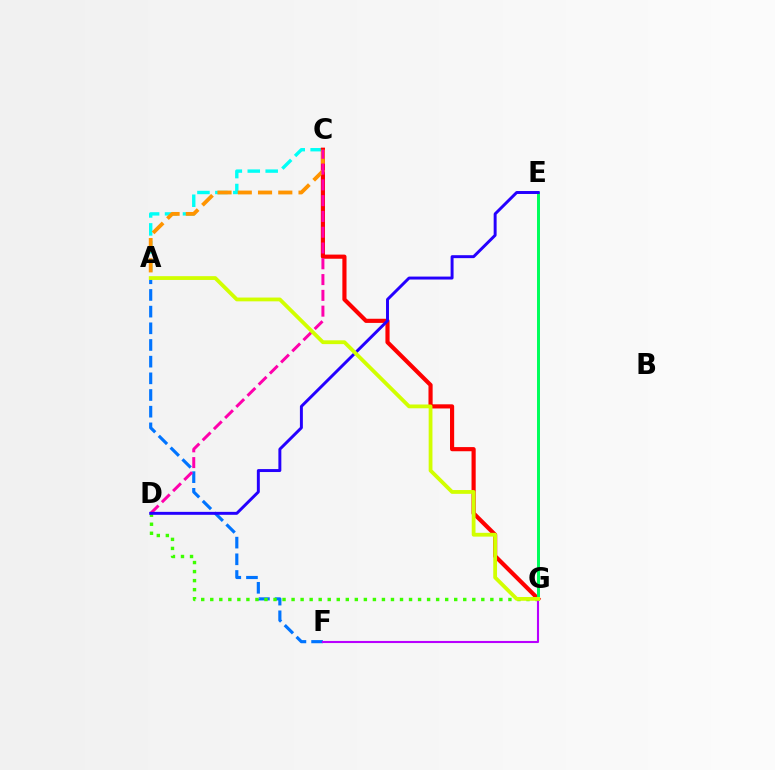{('A', 'C'): [{'color': '#00fff6', 'line_style': 'dashed', 'thickness': 2.44}, {'color': '#ff9400', 'line_style': 'dashed', 'thickness': 2.75}], ('A', 'F'): [{'color': '#0074ff', 'line_style': 'dashed', 'thickness': 2.27}], ('C', 'G'): [{'color': '#ff0000', 'line_style': 'solid', 'thickness': 2.99}], ('E', 'G'): [{'color': '#00ff5c', 'line_style': 'solid', 'thickness': 2.15}], ('D', 'G'): [{'color': '#3dff00', 'line_style': 'dotted', 'thickness': 2.45}], ('F', 'G'): [{'color': '#b900ff', 'line_style': 'solid', 'thickness': 1.51}], ('C', 'D'): [{'color': '#ff00ac', 'line_style': 'dashed', 'thickness': 2.14}], ('D', 'E'): [{'color': '#2500ff', 'line_style': 'solid', 'thickness': 2.12}], ('A', 'G'): [{'color': '#d1ff00', 'line_style': 'solid', 'thickness': 2.73}]}